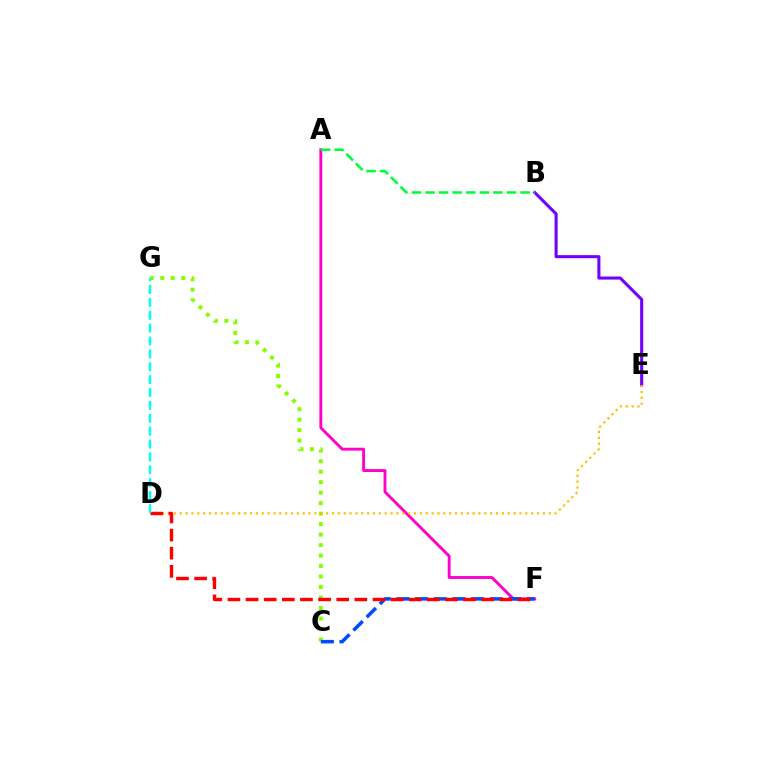{('A', 'F'): [{'color': '#ff00cf', 'line_style': 'solid', 'thickness': 2.08}], ('C', 'G'): [{'color': '#84ff00', 'line_style': 'dotted', 'thickness': 2.85}], ('B', 'E'): [{'color': '#7200ff', 'line_style': 'solid', 'thickness': 2.21}], ('C', 'F'): [{'color': '#004bff', 'line_style': 'dashed', 'thickness': 2.54}], ('D', 'E'): [{'color': '#ffbd00', 'line_style': 'dotted', 'thickness': 1.59}], ('A', 'B'): [{'color': '#00ff39', 'line_style': 'dashed', 'thickness': 1.84}], ('D', 'F'): [{'color': '#ff0000', 'line_style': 'dashed', 'thickness': 2.46}], ('D', 'G'): [{'color': '#00fff6', 'line_style': 'dashed', 'thickness': 1.75}]}